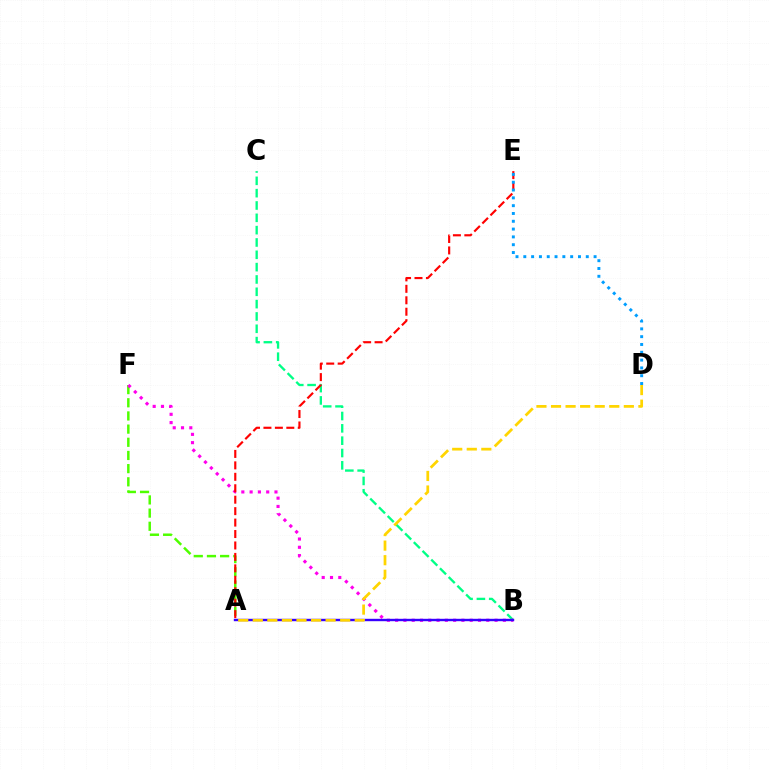{('A', 'F'): [{'color': '#4fff00', 'line_style': 'dashed', 'thickness': 1.79}], ('B', 'C'): [{'color': '#00ff86', 'line_style': 'dashed', 'thickness': 1.67}], ('B', 'F'): [{'color': '#ff00ed', 'line_style': 'dotted', 'thickness': 2.25}], ('A', 'B'): [{'color': '#3700ff', 'line_style': 'solid', 'thickness': 1.73}], ('A', 'E'): [{'color': '#ff0000', 'line_style': 'dashed', 'thickness': 1.55}], ('A', 'D'): [{'color': '#ffd500', 'line_style': 'dashed', 'thickness': 1.98}], ('D', 'E'): [{'color': '#009eff', 'line_style': 'dotted', 'thickness': 2.12}]}